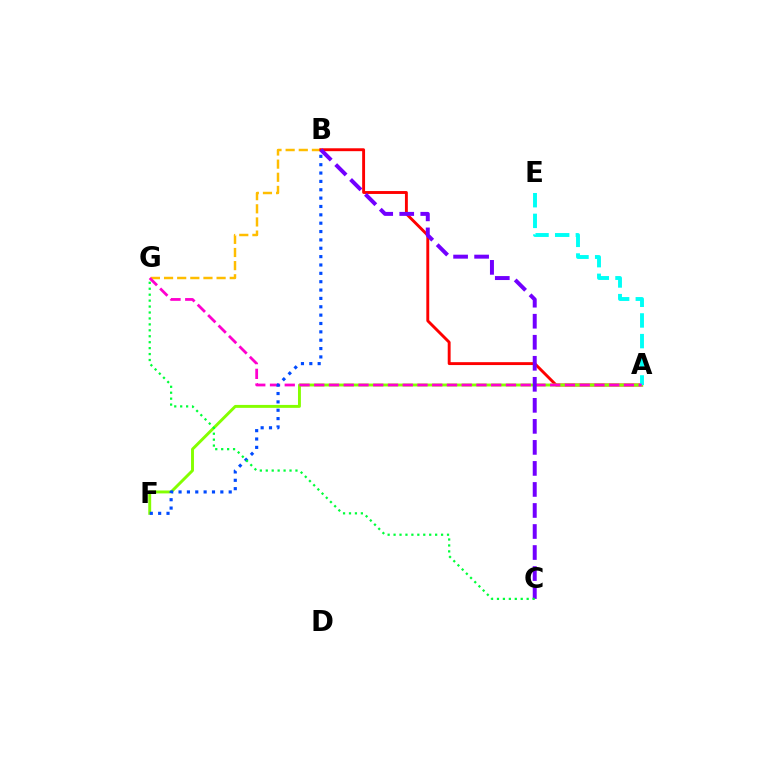{('B', 'G'): [{'color': '#ffbd00', 'line_style': 'dashed', 'thickness': 1.78}], ('A', 'B'): [{'color': '#ff0000', 'line_style': 'solid', 'thickness': 2.08}], ('A', 'F'): [{'color': '#84ff00', 'line_style': 'solid', 'thickness': 2.1}], ('A', 'E'): [{'color': '#00fff6', 'line_style': 'dashed', 'thickness': 2.81}], ('A', 'G'): [{'color': '#ff00cf', 'line_style': 'dashed', 'thickness': 2.0}], ('B', 'C'): [{'color': '#7200ff', 'line_style': 'dashed', 'thickness': 2.86}], ('B', 'F'): [{'color': '#004bff', 'line_style': 'dotted', 'thickness': 2.27}], ('C', 'G'): [{'color': '#00ff39', 'line_style': 'dotted', 'thickness': 1.61}]}